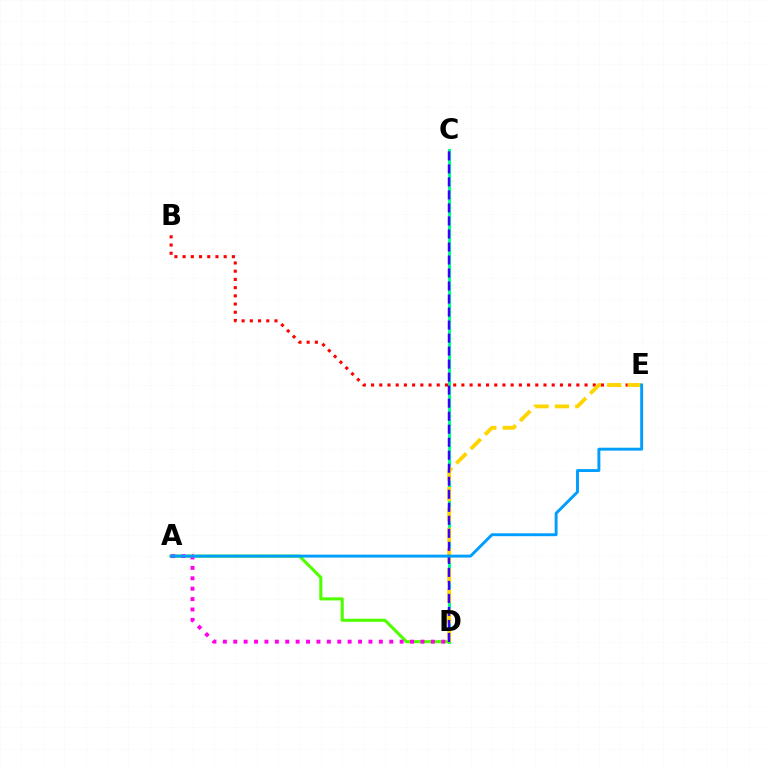{('C', 'D'): [{'color': '#00ff86', 'line_style': 'solid', 'thickness': 2.18}, {'color': '#3700ff', 'line_style': 'dashed', 'thickness': 1.77}], ('A', 'D'): [{'color': '#4fff00', 'line_style': 'solid', 'thickness': 2.22}, {'color': '#ff00ed', 'line_style': 'dotted', 'thickness': 2.83}], ('B', 'E'): [{'color': '#ff0000', 'line_style': 'dotted', 'thickness': 2.23}], ('D', 'E'): [{'color': '#ffd500', 'line_style': 'dashed', 'thickness': 2.77}], ('A', 'E'): [{'color': '#009eff', 'line_style': 'solid', 'thickness': 2.1}]}